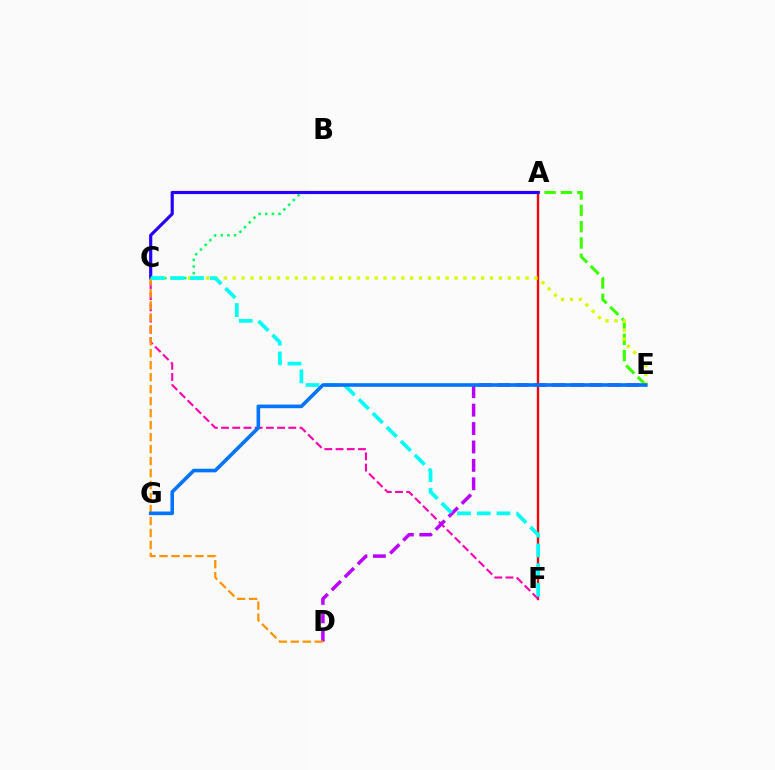{('A', 'E'): [{'color': '#3dff00', 'line_style': 'dashed', 'thickness': 2.22}], ('A', 'C'): [{'color': '#00ff5c', 'line_style': 'dotted', 'thickness': 1.81}, {'color': '#2500ff', 'line_style': 'solid', 'thickness': 2.28}], ('A', 'F'): [{'color': '#ff0000', 'line_style': 'solid', 'thickness': 1.69}], ('C', 'F'): [{'color': '#ff00ac', 'line_style': 'dashed', 'thickness': 1.52}, {'color': '#00fff6', 'line_style': 'dashed', 'thickness': 2.68}], ('D', 'E'): [{'color': '#b900ff', 'line_style': 'dashed', 'thickness': 2.5}], ('C', 'E'): [{'color': '#d1ff00', 'line_style': 'dotted', 'thickness': 2.41}], ('C', 'D'): [{'color': '#ff9400', 'line_style': 'dashed', 'thickness': 1.63}], ('E', 'G'): [{'color': '#0074ff', 'line_style': 'solid', 'thickness': 2.6}]}